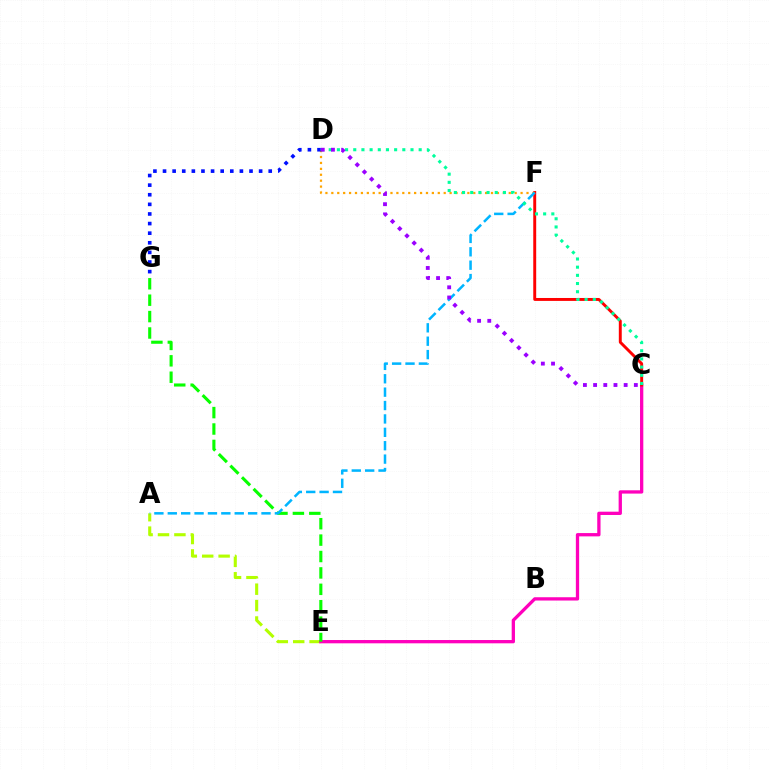{('A', 'E'): [{'color': '#b3ff00', 'line_style': 'dashed', 'thickness': 2.23}], ('C', 'E'): [{'color': '#ff00bd', 'line_style': 'solid', 'thickness': 2.37}], ('C', 'F'): [{'color': '#ff0000', 'line_style': 'solid', 'thickness': 2.11}], ('D', 'F'): [{'color': '#ffa500', 'line_style': 'dotted', 'thickness': 1.61}], ('D', 'G'): [{'color': '#0010ff', 'line_style': 'dotted', 'thickness': 2.61}], ('E', 'G'): [{'color': '#08ff00', 'line_style': 'dashed', 'thickness': 2.23}], ('A', 'F'): [{'color': '#00b5ff', 'line_style': 'dashed', 'thickness': 1.82}], ('C', 'D'): [{'color': '#00ff9d', 'line_style': 'dotted', 'thickness': 2.22}, {'color': '#9b00ff', 'line_style': 'dotted', 'thickness': 2.77}]}